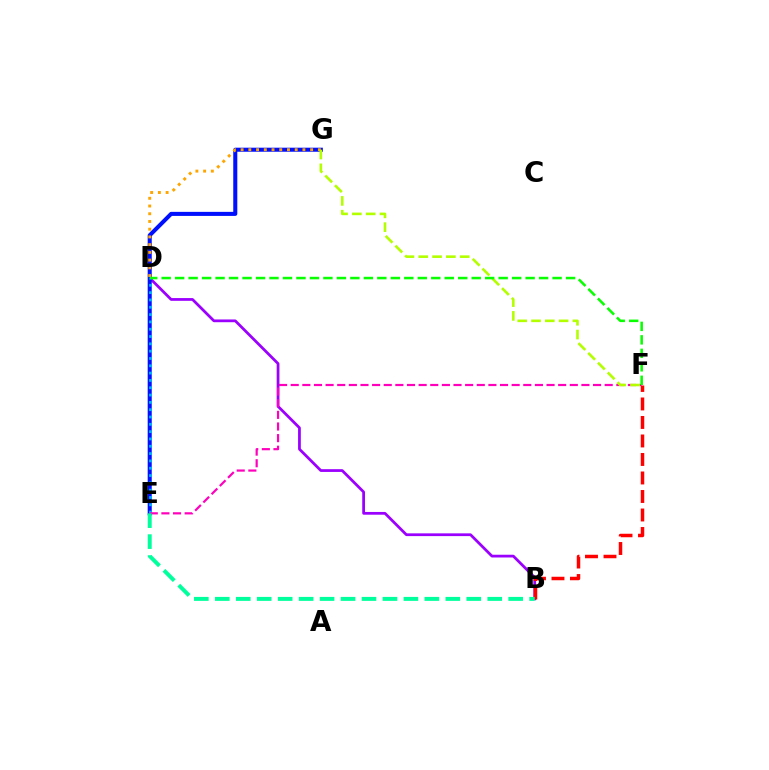{('B', 'D'): [{'color': '#9b00ff', 'line_style': 'solid', 'thickness': 1.98}], ('E', 'G'): [{'color': '#0010ff', 'line_style': 'solid', 'thickness': 2.92}], ('D', 'E'): [{'color': '#00b5ff', 'line_style': 'dotted', 'thickness': 1.99}], ('D', 'G'): [{'color': '#ffa500', 'line_style': 'dotted', 'thickness': 2.1}], ('E', 'F'): [{'color': '#ff00bd', 'line_style': 'dashed', 'thickness': 1.58}], ('B', 'F'): [{'color': '#ff0000', 'line_style': 'dashed', 'thickness': 2.51}], ('F', 'G'): [{'color': '#b3ff00', 'line_style': 'dashed', 'thickness': 1.88}], ('B', 'E'): [{'color': '#00ff9d', 'line_style': 'dashed', 'thickness': 2.85}], ('D', 'F'): [{'color': '#08ff00', 'line_style': 'dashed', 'thickness': 1.83}]}